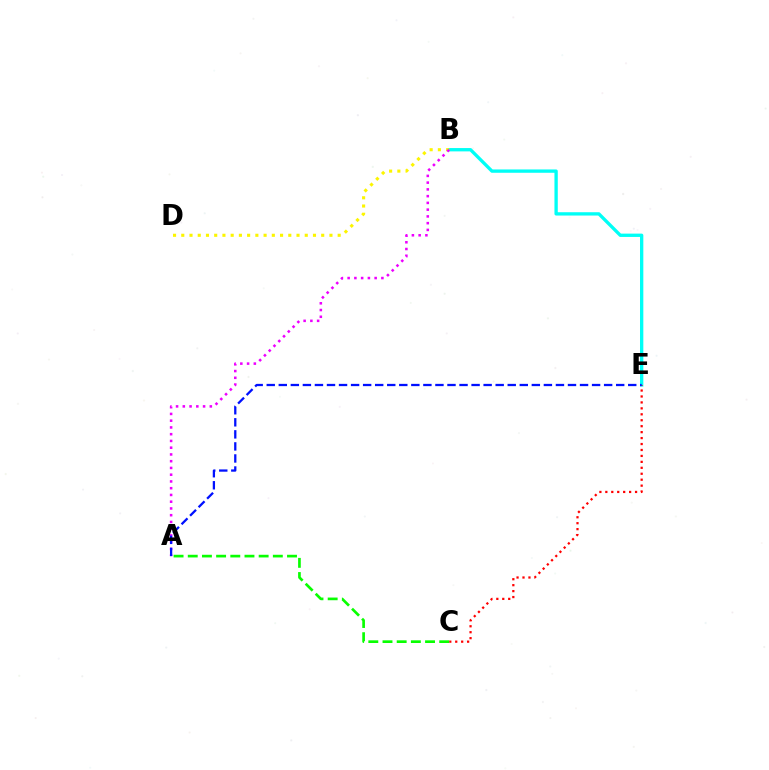{('B', 'E'): [{'color': '#00fff6', 'line_style': 'solid', 'thickness': 2.39}], ('B', 'D'): [{'color': '#fcf500', 'line_style': 'dotted', 'thickness': 2.24}], ('A', 'B'): [{'color': '#ee00ff', 'line_style': 'dotted', 'thickness': 1.83}], ('C', 'E'): [{'color': '#ff0000', 'line_style': 'dotted', 'thickness': 1.62}], ('A', 'E'): [{'color': '#0010ff', 'line_style': 'dashed', 'thickness': 1.64}], ('A', 'C'): [{'color': '#08ff00', 'line_style': 'dashed', 'thickness': 1.93}]}